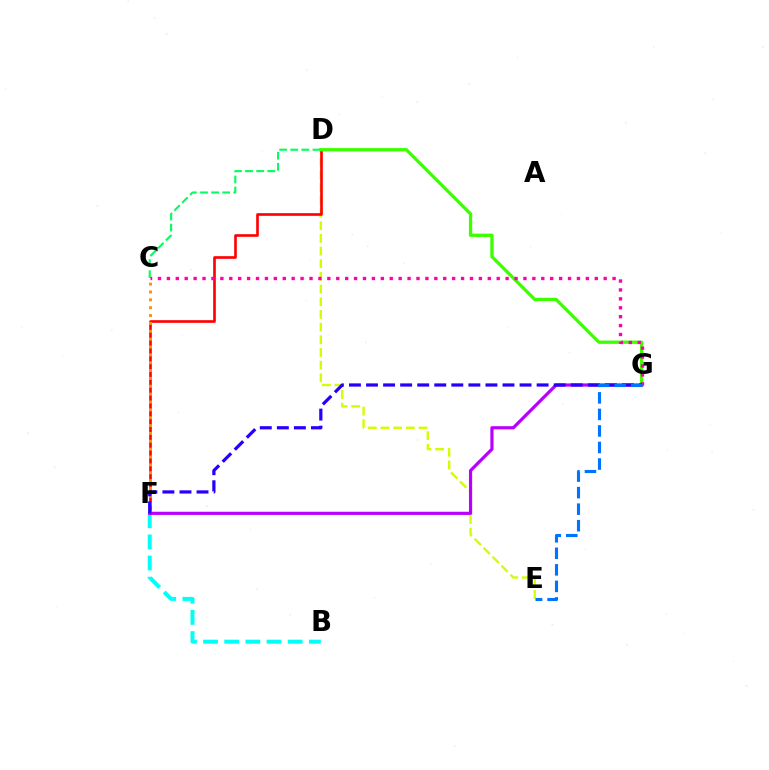{('D', 'E'): [{'color': '#d1ff00', 'line_style': 'dashed', 'thickness': 1.72}], ('B', 'F'): [{'color': '#00fff6', 'line_style': 'dashed', 'thickness': 2.87}], ('D', 'F'): [{'color': '#ff0000', 'line_style': 'solid', 'thickness': 1.9}], ('C', 'F'): [{'color': '#ff9400', 'line_style': 'dotted', 'thickness': 2.14}], ('C', 'D'): [{'color': '#00ff5c', 'line_style': 'dashed', 'thickness': 1.51}], ('D', 'G'): [{'color': '#3dff00', 'line_style': 'solid', 'thickness': 2.38}], ('F', 'G'): [{'color': '#b900ff', 'line_style': 'solid', 'thickness': 2.29}, {'color': '#2500ff', 'line_style': 'dashed', 'thickness': 2.32}], ('C', 'G'): [{'color': '#ff00ac', 'line_style': 'dotted', 'thickness': 2.42}], ('E', 'G'): [{'color': '#0074ff', 'line_style': 'dashed', 'thickness': 2.25}]}